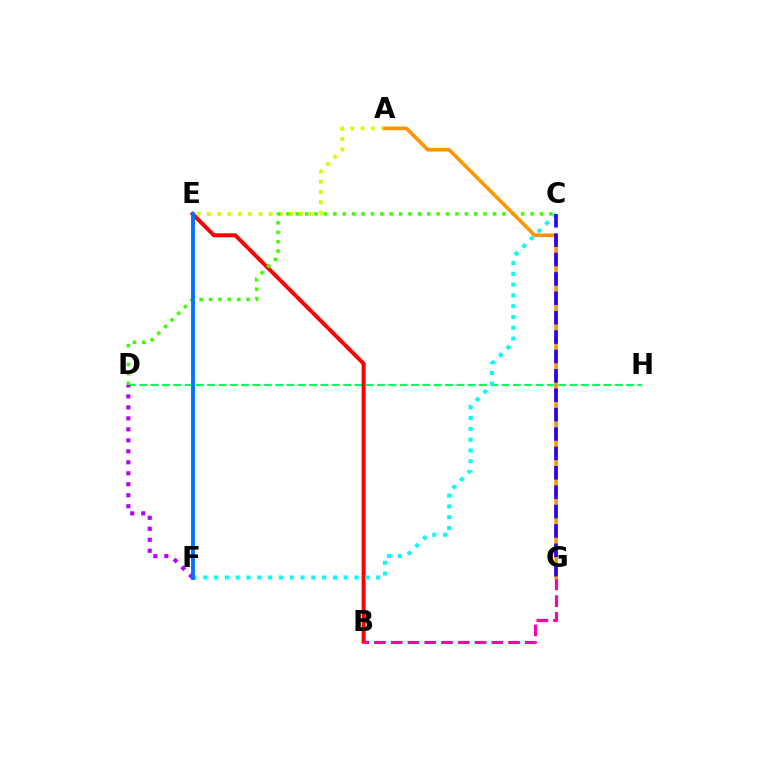{('D', 'H'): [{'color': '#00ff5c', 'line_style': 'dashed', 'thickness': 1.54}], ('A', 'E'): [{'color': '#d1ff00', 'line_style': 'dotted', 'thickness': 2.8}], ('B', 'E'): [{'color': '#ff0000', 'line_style': 'solid', 'thickness': 2.86}], ('C', 'D'): [{'color': '#3dff00', 'line_style': 'dotted', 'thickness': 2.55}], ('B', 'G'): [{'color': '#ff00ac', 'line_style': 'dashed', 'thickness': 2.28}], ('C', 'F'): [{'color': '#00fff6', 'line_style': 'dotted', 'thickness': 2.93}], ('D', 'F'): [{'color': '#b900ff', 'line_style': 'dotted', 'thickness': 2.98}], ('A', 'G'): [{'color': '#ff9400', 'line_style': 'solid', 'thickness': 2.6}], ('C', 'G'): [{'color': '#2500ff', 'line_style': 'dashed', 'thickness': 2.63}], ('E', 'F'): [{'color': '#0074ff', 'line_style': 'solid', 'thickness': 2.8}]}